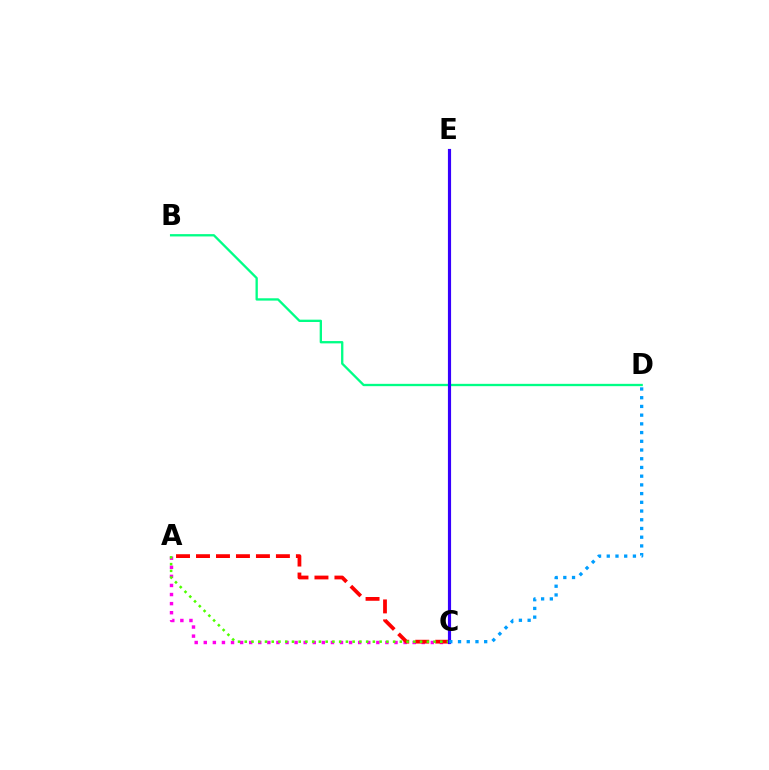{('B', 'D'): [{'color': '#00ff86', 'line_style': 'solid', 'thickness': 1.67}], ('A', 'C'): [{'color': '#ff00ed', 'line_style': 'dotted', 'thickness': 2.47}, {'color': '#ff0000', 'line_style': 'dashed', 'thickness': 2.71}, {'color': '#4fff00', 'line_style': 'dotted', 'thickness': 1.83}], ('C', 'E'): [{'color': '#ffd500', 'line_style': 'dotted', 'thickness': 2.04}, {'color': '#3700ff', 'line_style': 'solid', 'thickness': 2.27}], ('C', 'D'): [{'color': '#009eff', 'line_style': 'dotted', 'thickness': 2.37}]}